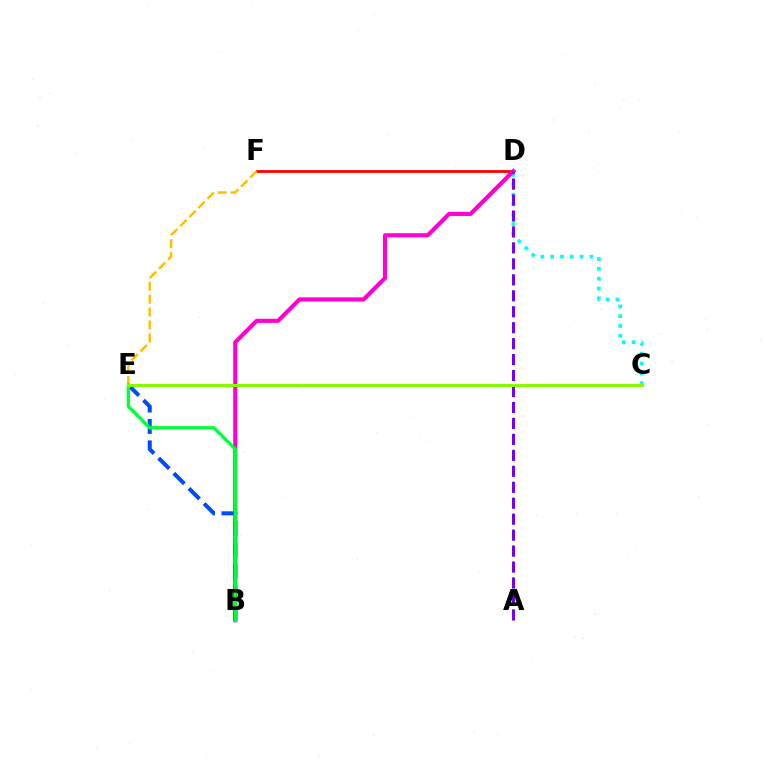{('C', 'D'): [{'color': '#00fff6', 'line_style': 'dotted', 'thickness': 2.67}], ('D', 'F'): [{'color': '#ff0000', 'line_style': 'solid', 'thickness': 2.02}], ('E', 'F'): [{'color': '#ffbd00', 'line_style': 'dashed', 'thickness': 1.75}], ('B', 'D'): [{'color': '#ff00cf', 'line_style': 'solid', 'thickness': 2.98}], ('B', 'E'): [{'color': '#004bff', 'line_style': 'dashed', 'thickness': 2.91}, {'color': '#00ff39', 'line_style': 'solid', 'thickness': 2.35}], ('A', 'D'): [{'color': '#7200ff', 'line_style': 'dashed', 'thickness': 2.17}], ('C', 'E'): [{'color': '#84ff00', 'line_style': 'solid', 'thickness': 2.18}]}